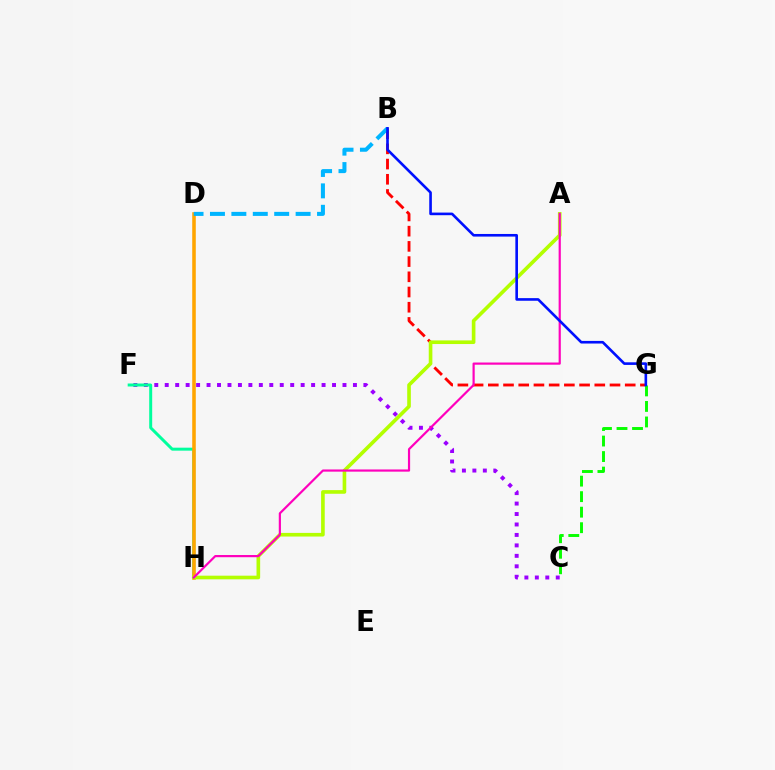{('C', 'F'): [{'color': '#9b00ff', 'line_style': 'dotted', 'thickness': 2.84}], ('F', 'H'): [{'color': '#00ff9d', 'line_style': 'solid', 'thickness': 2.14}], ('D', 'H'): [{'color': '#ffa500', 'line_style': 'solid', 'thickness': 2.56}], ('B', 'G'): [{'color': '#ff0000', 'line_style': 'dashed', 'thickness': 2.07}, {'color': '#0010ff', 'line_style': 'solid', 'thickness': 1.89}], ('B', 'D'): [{'color': '#00b5ff', 'line_style': 'dashed', 'thickness': 2.91}], ('A', 'H'): [{'color': '#b3ff00', 'line_style': 'solid', 'thickness': 2.62}, {'color': '#ff00bd', 'line_style': 'solid', 'thickness': 1.58}], ('C', 'G'): [{'color': '#08ff00', 'line_style': 'dashed', 'thickness': 2.11}]}